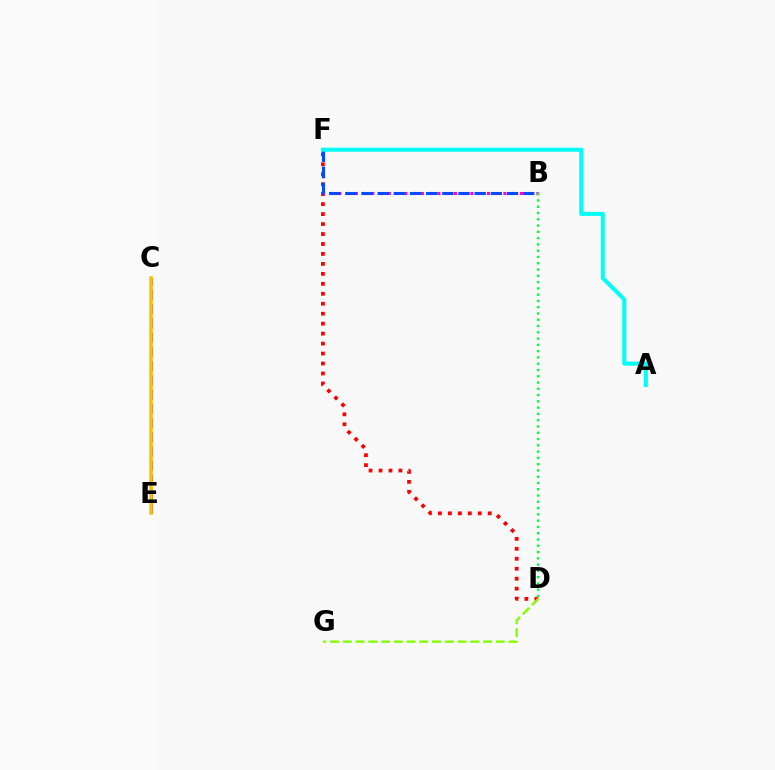{('D', 'F'): [{'color': '#ff0000', 'line_style': 'dotted', 'thickness': 2.71}], ('C', 'E'): [{'color': '#7200ff', 'line_style': 'dashed', 'thickness': 1.93}, {'color': '#ffbd00', 'line_style': 'solid', 'thickness': 2.54}], ('B', 'F'): [{'color': '#ff00cf', 'line_style': 'dotted', 'thickness': 2.24}, {'color': '#004bff', 'line_style': 'dashed', 'thickness': 2.2}], ('A', 'F'): [{'color': '#00fff6', 'line_style': 'solid', 'thickness': 2.91}], ('B', 'D'): [{'color': '#00ff39', 'line_style': 'dotted', 'thickness': 1.71}], ('D', 'G'): [{'color': '#84ff00', 'line_style': 'dashed', 'thickness': 1.73}]}